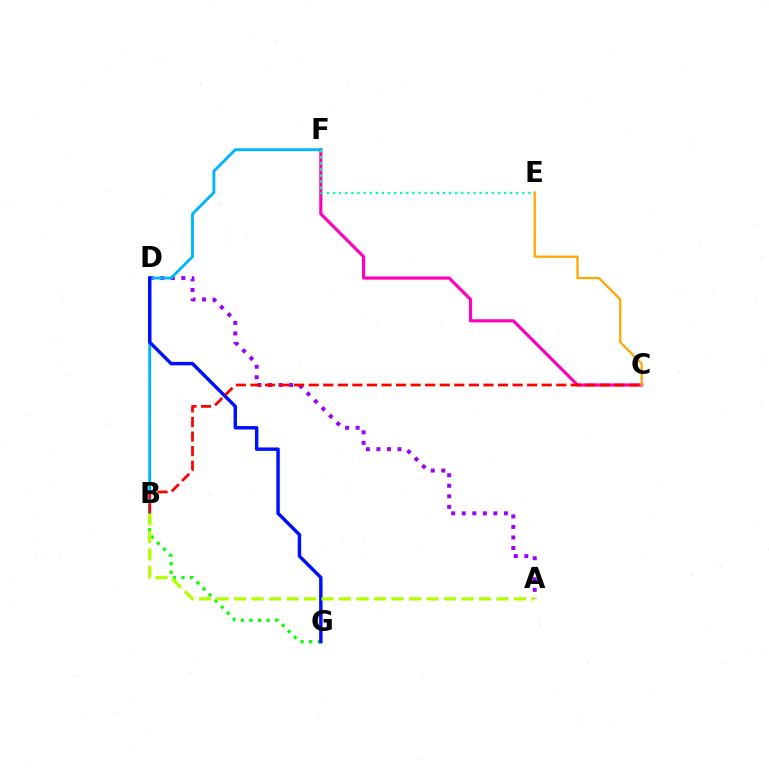{('A', 'D'): [{'color': '#9b00ff', 'line_style': 'dotted', 'thickness': 2.86}], ('C', 'F'): [{'color': '#ff00bd', 'line_style': 'solid', 'thickness': 2.27}], ('B', 'G'): [{'color': '#08ff00', 'line_style': 'dotted', 'thickness': 2.33}], ('B', 'F'): [{'color': '#00b5ff', 'line_style': 'solid', 'thickness': 2.05}], ('E', 'F'): [{'color': '#00ff9d', 'line_style': 'dotted', 'thickness': 1.66}], ('C', 'E'): [{'color': '#ffa500', 'line_style': 'solid', 'thickness': 1.62}], ('D', 'G'): [{'color': '#0010ff', 'line_style': 'solid', 'thickness': 2.48}], ('A', 'B'): [{'color': '#b3ff00', 'line_style': 'dashed', 'thickness': 2.38}], ('B', 'C'): [{'color': '#ff0000', 'line_style': 'dashed', 'thickness': 1.98}]}